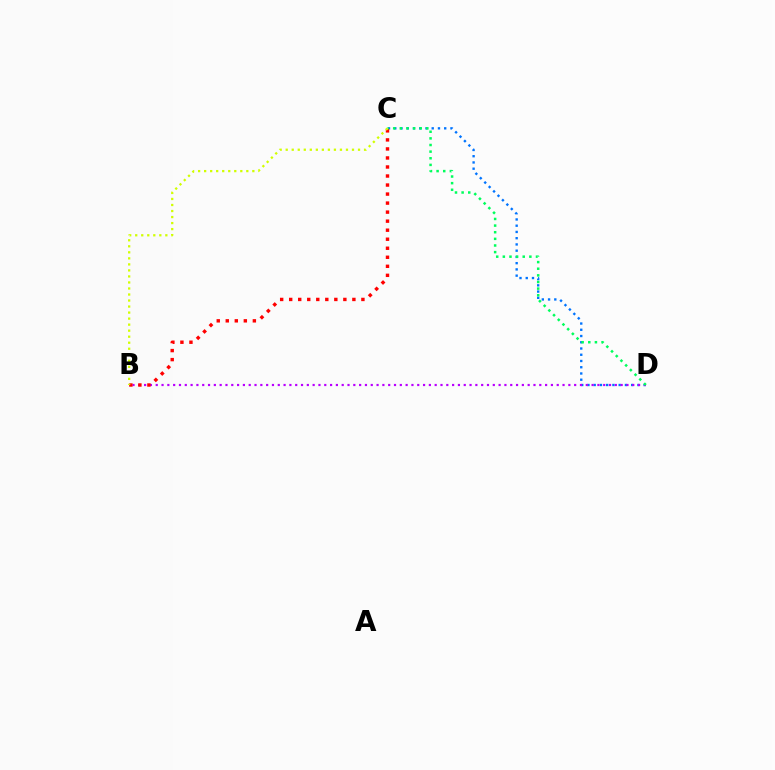{('C', 'D'): [{'color': '#0074ff', 'line_style': 'dotted', 'thickness': 1.7}, {'color': '#00ff5c', 'line_style': 'dotted', 'thickness': 1.8}], ('B', 'D'): [{'color': '#b900ff', 'line_style': 'dotted', 'thickness': 1.58}], ('B', 'C'): [{'color': '#ff0000', 'line_style': 'dotted', 'thickness': 2.45}, {'color': '#d1ff00', 'line_style': 'dotted', 'thickness': 1.64}]}